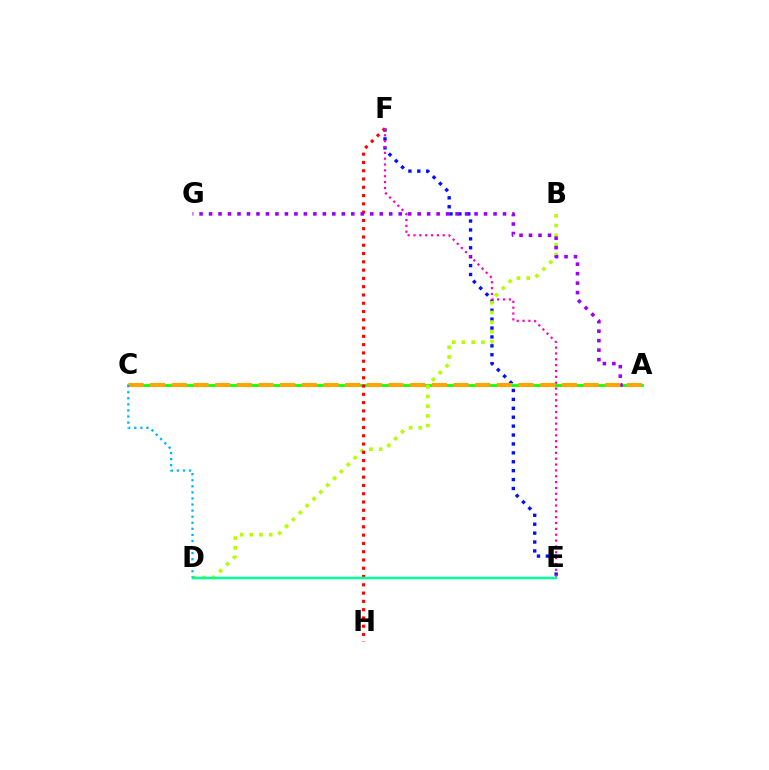{('A', 'C'): [{'color': '#08ff00', 'line_style': 'solid', 'thickness': 1.94}, {'color': '#ffa500', 'line_style': 'dashed', 'thickness': 2.94}], ('E', 'F'): [{'color': '#0010ff', 'line_style': 'dotted', 'thickness': 2.42}, {'color': '#ff00bd', 'line_style': 'dotted', 'thickness': 1.59}], ('B', 'D'): [{'color': '#b3ff00', 'line_style': 'dotted', 'thickness': 2.63}], ('F', 'H'): [{'color': '#ff0000', 'line_style': 'dotted', 'thickness': 2.25}], ('A', 'G'): [{'color': '#9b00ff', 'line_style': 'dotted', 'thickness': 2.58}], ('D', 'E'): [{'color': '#00ff9d', 'line_style': 'solid', 'thickness': 1.78}], ('C', 'D'): [{'color': '#00b5ff', 'line_style': 'dotted', 'thickness': 1.65}]}